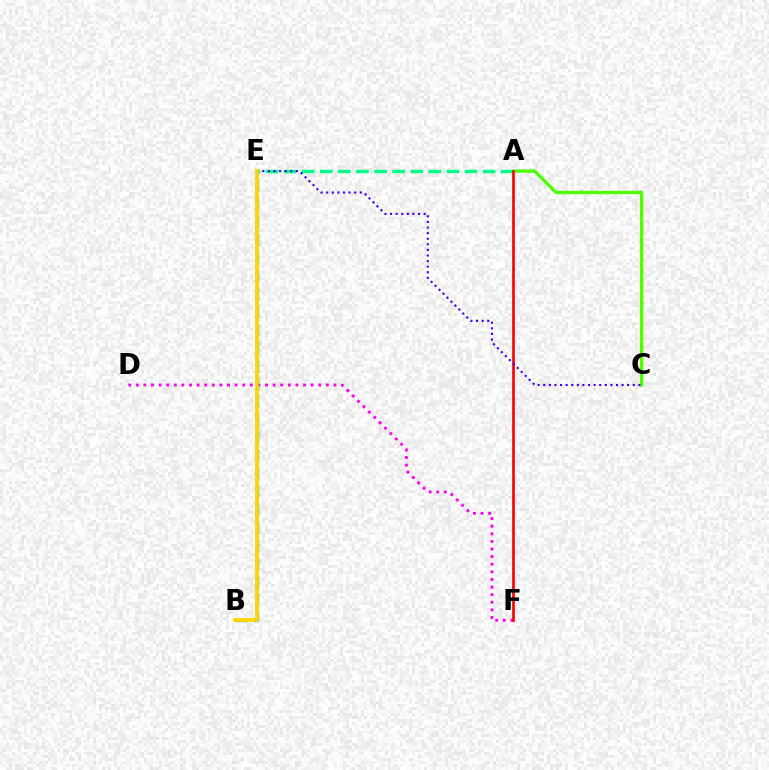{('A', 'E'): [{'color': '#00ff86', 'line_style': 'dashed', 'thickness': 2.46}], ('B', 'E'): [{'color': '#009eff', 'line_style': 'dashed', 'thickness': 2.45}, {'color': '#ffd500', 'line_style': 'solid', 'thickness': 2.77}], ('D', 'F'): [{'color': '#ff00ed', 'line_style': 'dotted', 'thickness': 2.07}], ('A', 'C'): [{'color': '#4fff00', 'line_style': 'solid', 'thickness': 2.38}], ('A', 'F'): [{'color': '#ff0000', 'line_style': 'solid', 'thickness': 1.91}], ('C', 'E'): [{'color': '#3700ff', 'line_style': 'dotted', 'thickness': 1.52}]}